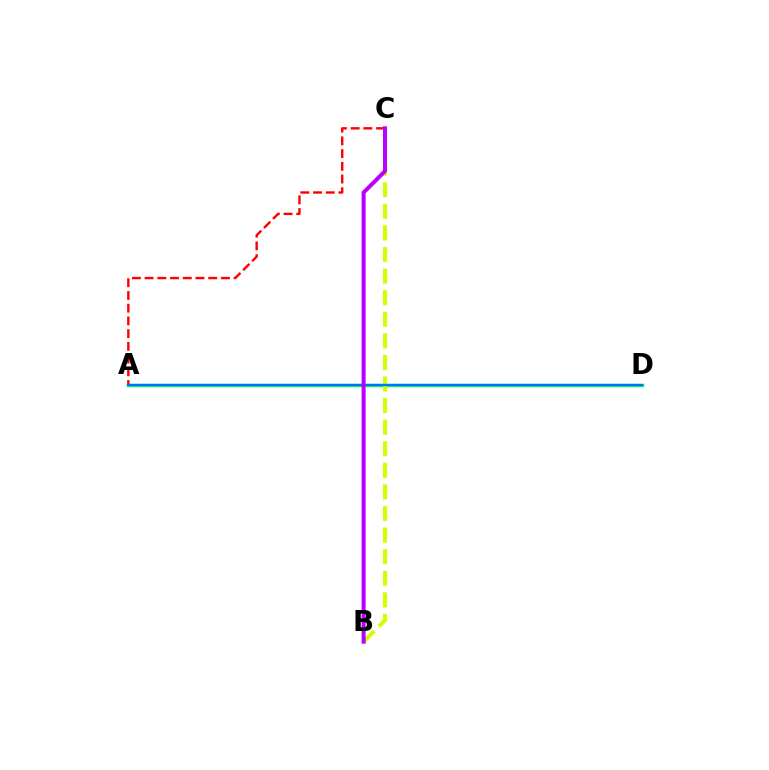{('A', 'D'): [{'color': '#00ff5c', 'line_style': 'solid', 'thickness': 2.45}, {'color': '#0074ff', 'line_style': 'solid', 'thickness': 1.66}], ('A', 'C'): [{'color': '#ff0000', 'line_style': 'dashed', 'thickness': 1.73}], ('B', 'C'): [{'color': '#d1ff00', 'line_style': 'dashed', 'thickness': 2.93}, {'color': '#b900ff', 'line_style': 'solid', 'thickness': 2.9}]}